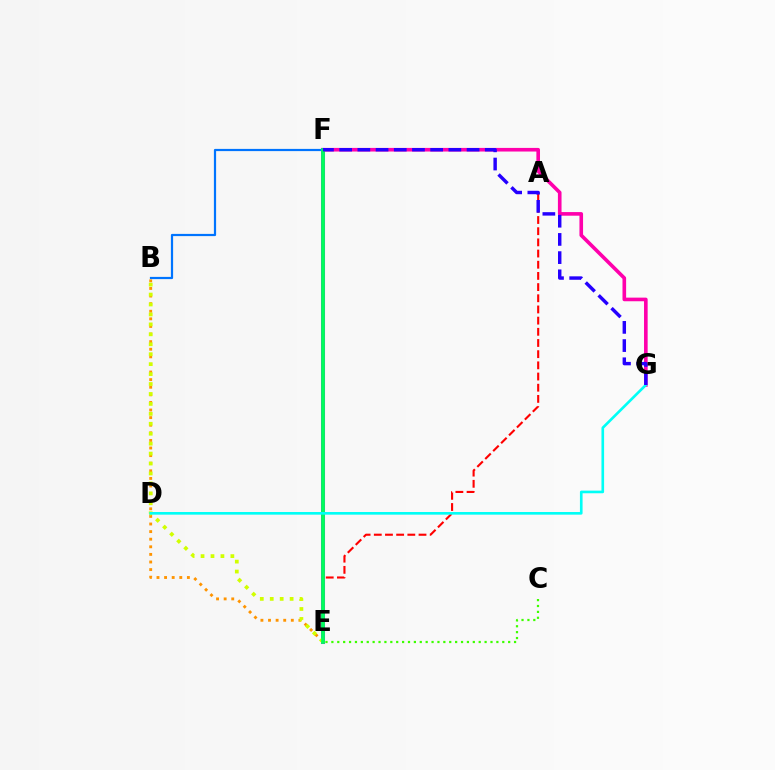{('A', 'E'): [{'color': '#ff0000', 'line_style': 'dashed', 'thickness': 1.52}], ('F', 'G'): [{'color': '#ff00ac', 'line_style': 'solid', 'thickness': 2.61}, {'color': '#2500ff', 'line_style': 'dashed', 'thickness': 2.47}], ('E', 'F'): [{'color': '#b900ff', 'line_style': 'solid', 'thickness': 2.91}, {'color': '#00ff5c', 'line_style': 'solid', 'thickness': 2.71}], ('B', 'F'): [{'color': '#0074ff', 'line_style': 'solid', 'thickness': 1.59}], ('B', 'E'): [{'color': '#ff9400', 'line_style': 'dotted', 'thickness': 2.06}, {'color': '#d1ff00', 'line_style': 'dotted', 'thickness': 2.7}], ('D', 'G'): [{'color': '#00fff6', 'line_style': 'solid', 'thickness': 1.9}], ('C', 'E'): [{'color': '#3dff00', 'line_style': 'dotted', 'thickness': 1.6}]}